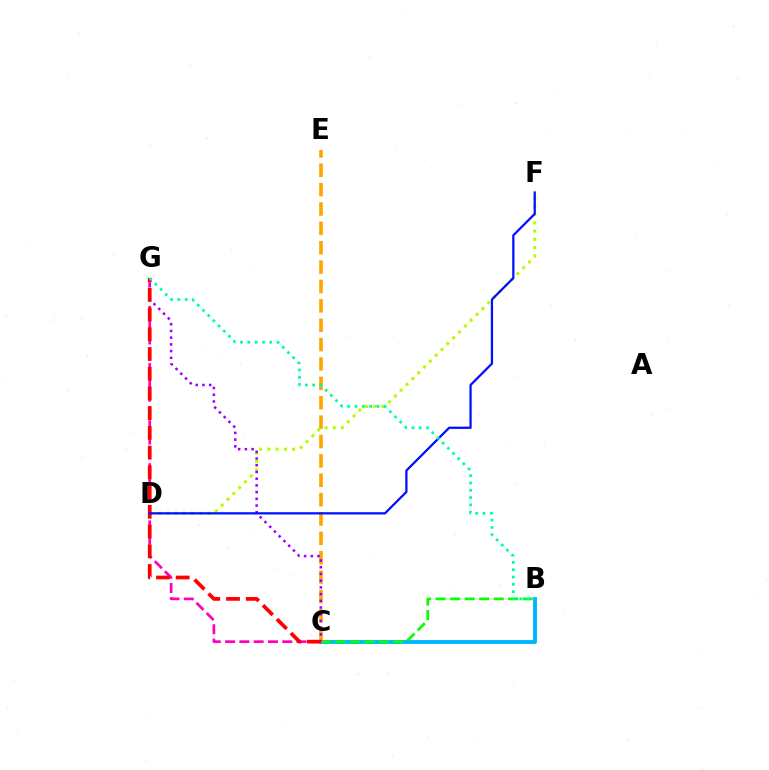{('B', 'C'): [{'color': '#00b5ff', 'line_style': 'solid', 'thickness': 2.81}, {'color': '#08ff00', 'line_style': 'dashed', 'thickness': 1.97}], ('C', 'E'): [{'color': '#ffa500', 'line_style': 'dashed', 'thickness': 2.63}], ('D', 'F'): [{'color': '#b3ff00', 'line_style': 'dotted', 'thickness': 2.24}, {'color': '#0010ff', 'line_style': 'solid', 'thickness': 1.62}], ('C', 'G'): [{'color': '#9b00ff', 'line_style': 'dotted', 'thickness': 1.83}, {'color': '#ff00bd', 'line_style': 'dashed', 'thickness': 1.94}, {'color': '#ff0000', 'line_style': 'dashed', 'thickness': 2.68}], ('B', 'G'): [{'color': '#00ff9d', 'line_style': 'dotted', 'thickness': 1.99}]}